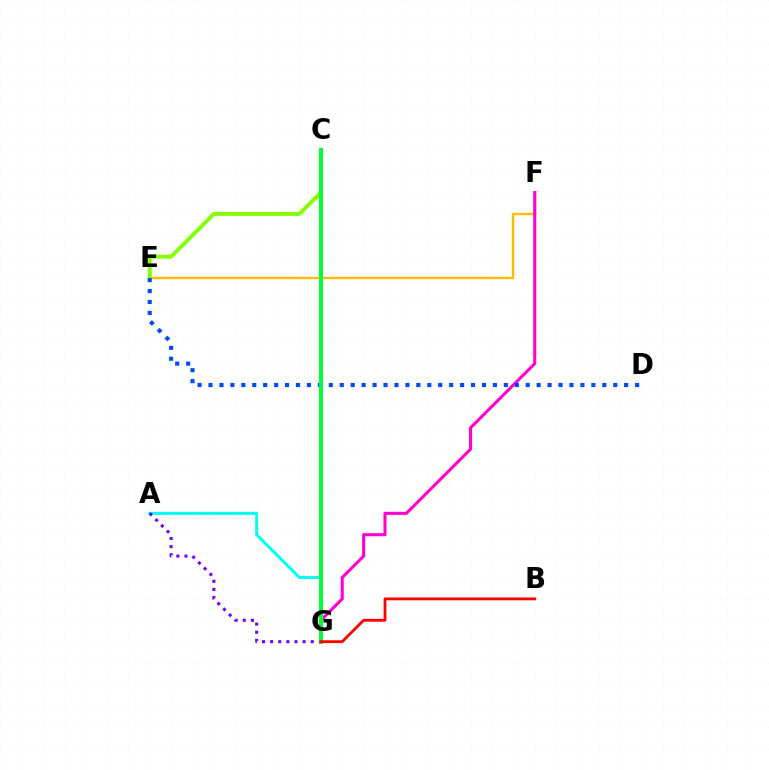{('E', 'F'): [{'color': '#ffbd00', 'line_style': 'solid', 'thickness': 1.75}], ('A', 'G'): [{'color': '#00fff6', 'line_style': 'solid', 'thickness': 2.14}, {'color': '#7200ff', 'line_style': 'dotted', 'thickness': 2.21}], ('C', 'E'): [{'color': '#84ff00', 'line_style': 'solid', 'thickness': 2.81}], ('F', 'G'): [{'color': '#ff00cf', 'line_style': 'solid', 'thickness': 2.21}], ('D', 'E'): [{'color': '#004bff', 'line_style': 'dotted', 'thickness': 2.97}], ('C', 'G'): [{'color': '#00ff39', 'line_style': 'solid', 'thickness': 2.9}], ('B', 'G'): [{'color': '#ff0000', 'line_style': 'solid', 'thickness': 2.02}]}